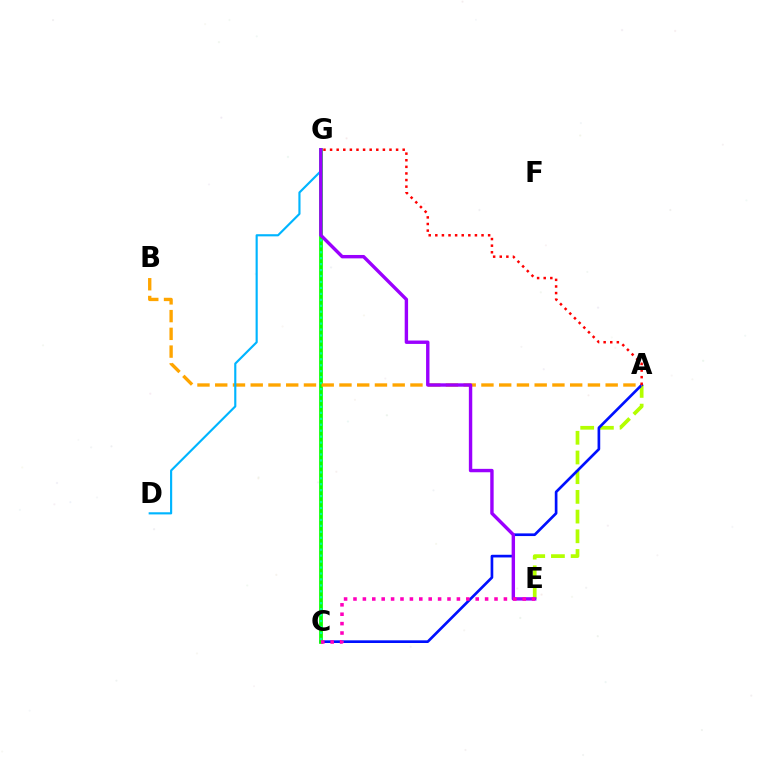{('A', 'E'): [{'color': '#b3ff00', 'line_style': 'dashed', 'thickness': 2.68}], ('A', 'C'): [{'color': '#0010ff', 'line_style': 'solid', 'thickness': 1.92}], ('C', 'G'): [{'color': '#08ff00', 'line_style': 'solid', 'thickness': 2.69}, {'color': '#00ff9d', 'line_style': 'dotted', 'thickness': 1.62}], ('A', 'B'): [{'color': '#ffa500', 'line_style': 'dashed', 'thickness': 2.41}], ('A', 'G'): [{'color': '#ff0000', 'line_style': 'dotted', 'thickness': 1.79}], ('D', 'G'): [{'color': '#00b5ff', 'line_style': 'solid', 'thickness': 1.55}], ('E', 'G'): [{'color': '#9b00ff', 'line_style': 'solid', 'thickness': 2.45}], ('C', 'E'): [{'color': '#ff00bd', 'line_style': 'dotted', 'thickness': 2.55}]}